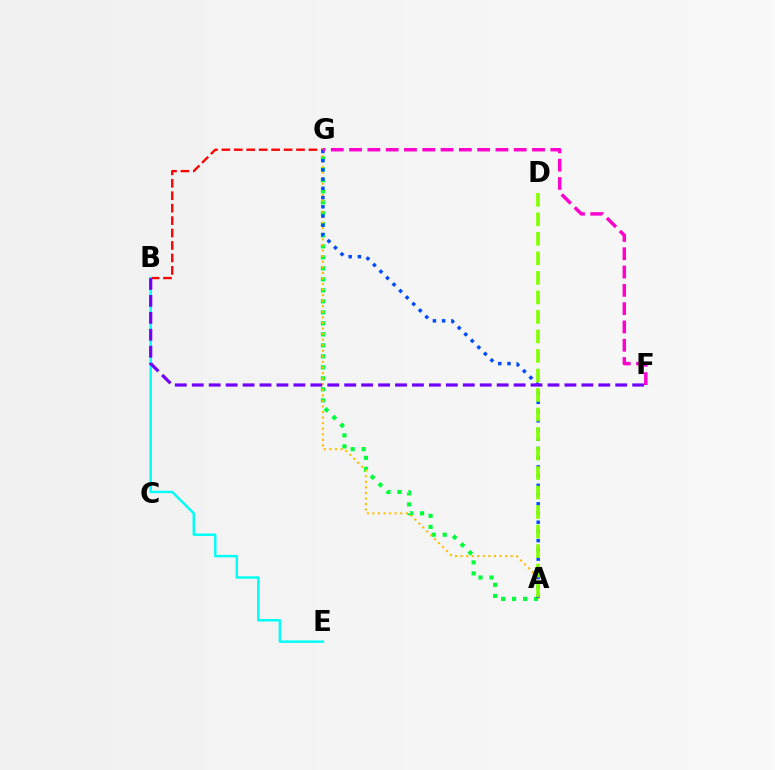{('B', 'G'): [{'color': '#ff0000', 'line_style': 'dashed', 'thickness': 1.69}], ('A', 'G'): [{'color': '#00ff39', 'line_style': 'dotted', 'thickness': 2.99}, {'color': '#ffbd00', 'line_style': 'dotted', 'thickness': 1.51}, {'color': '#004bff', 'line_style': 'dotted', 'thickness': 2.51}], ('B', 'E'): [{'color': '#00fff6', 'line_style': 'solid', 'thickness': 1.77}], ('B', 'F'): [{'color': '#7200ff', 'line_style': 'dashed', 'thickness': 2.3}], ('A', 'D'): [{'color': '#84ff00', 'line_style': 'dashed', 'thickness': 2.65}], ('F', 'G'): [{'color': '#ff00cf', 'line_style': 'dashed', 'thickness': 2.49}]}